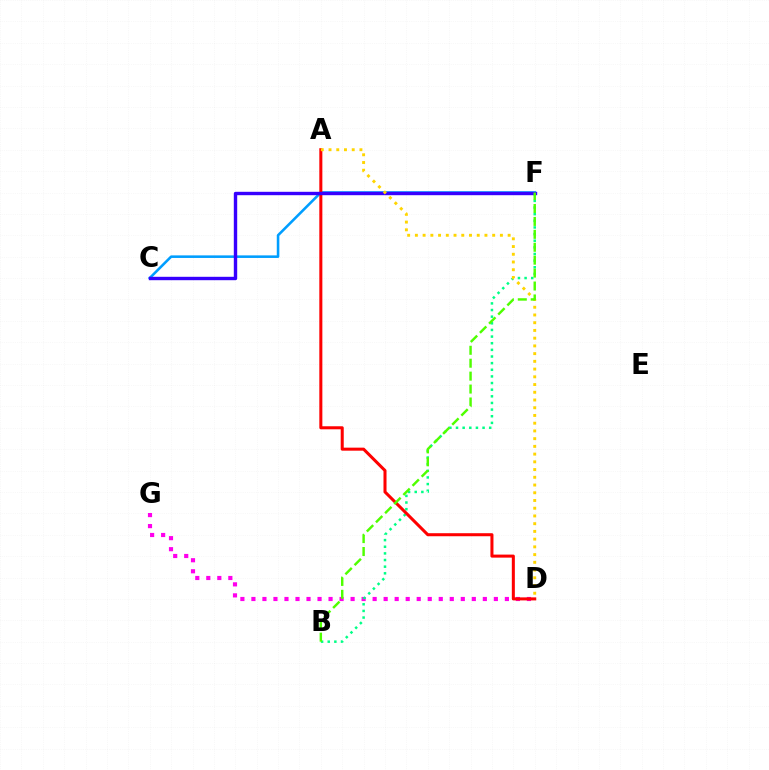{('C', 'F'): [{'color': '#009eff', 'line_style': 'solid', 'thickness': 1.85}, {'color': '#3700ff', 'line_style': 'solid', 'thickness': 2.45}], ('D', 'G'): [{'color': '#ff00ed', 'line_style': 'dotted', 'thickness': 2.99}], ('B', 'F'): [{'color': '#00ff86', 'line_style': 'dotted', 'thickness': 1.8}, {'color': '#4fff00', 'line_style': 'dashed', 'thickness': 1.76}], ('A', 'D'): [{'color': '#ff0000', 'line_style': 'solid', 'thickness': 2.19}, {'color': '#ffd500', 'line_style': 'dotted', 'thickness': 2.1}]}